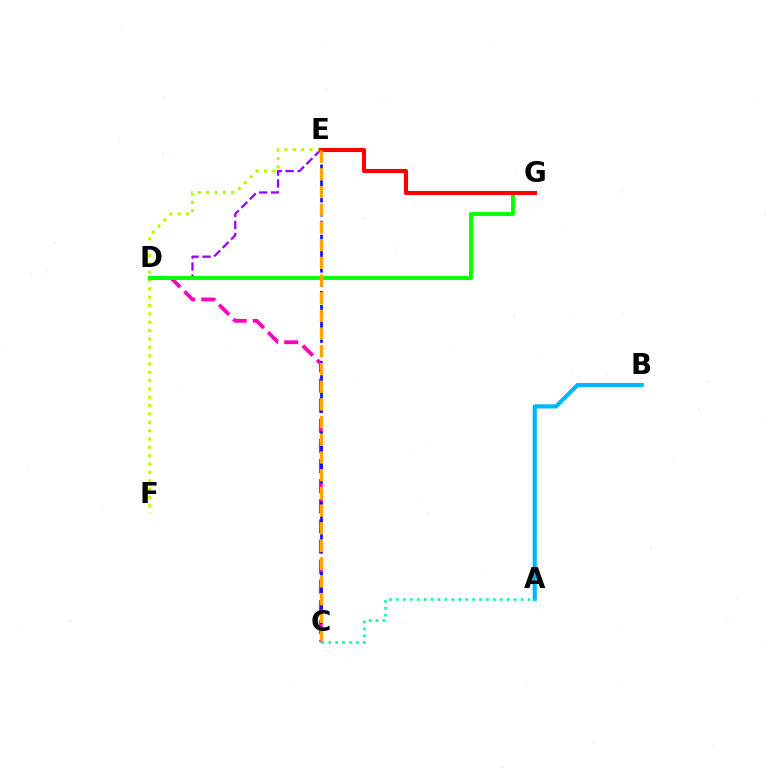{('D', 'E'): [{'color': '#9b00ff', 'line_style': 'dashed', 'thickness': 1.63}], ('A', 'B'): [{'color': '#00b5ff', 'line_style': 'solid', 'thickness': 2.98}], ('E', 'F'): [{'color': '#b3ff00', 'line_style': 'dotted', 'thickness': 2.27}], ('C', 'D'): [{'color': '#ff00bd', 'line_style': 'dashed', 'thickness': 2.73}], ('C', 'E'): [{'color': '#0010ff', 'line_style': 'dashed', 'thickness': 1.91}, {'color': '#ffa500', 'line_style': 'dashed', 'thickness': 2.4}], ('A', 'C'): [{'color': '#00ff9d', 'line_style': 'dotted', 'thickness': 1.88}], ('D', 'G'): [{'color': '#08ff00', 'line_style': 'solid', 'thickness': 2.81}], ('E', 'G'): [{'color': '#ff0000', 'line_style': 'solid', 'thickness': 2.95}]}